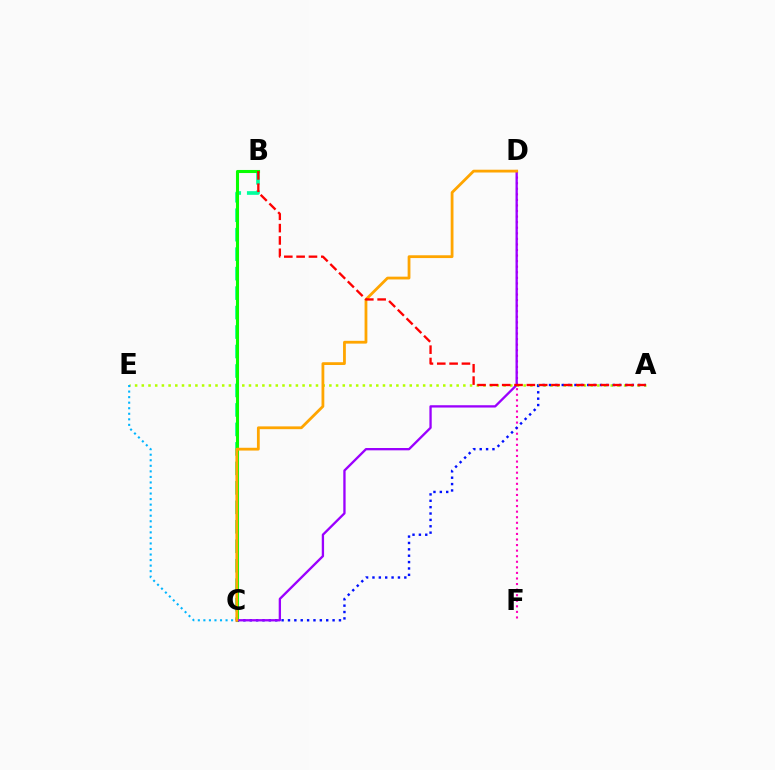{('A', 'E'): [{'color': '#b3ff00', 'line_style': 'dotted', 'thickness': 1.82}], ('B', 'C'): [{'color': '#00ff9d', 'line_style': 'dashed', 'thickness': 2.65}, {'color': '#08ff00', 'line_style': 'solid', 'thickness': 2.21}], ('D', 'F'): [{'color': '#ff00bd', 'line_style': 'dotted', 'thickness': 1.51}], ('A', 'C'): [{'color': '#0010ff', 'line_style': 'dotted', 'thickness': 1.73}], ('C', 'E'): [{'color': '#00b5ff', 'line_style': 'dotted', 'thickness': 1.51}], ('C', 'D'): [{'color': '#9b00ff', 'line_style': 'solid', 'thickness': 1.67}, {'color': '#ffa500', 'line_style': 'solid', 'thickness': 2.01}], ('A', 'B'): [{'color': '#ff0000', 'line_style': 'dashed', 'thickness': 1.68}]}